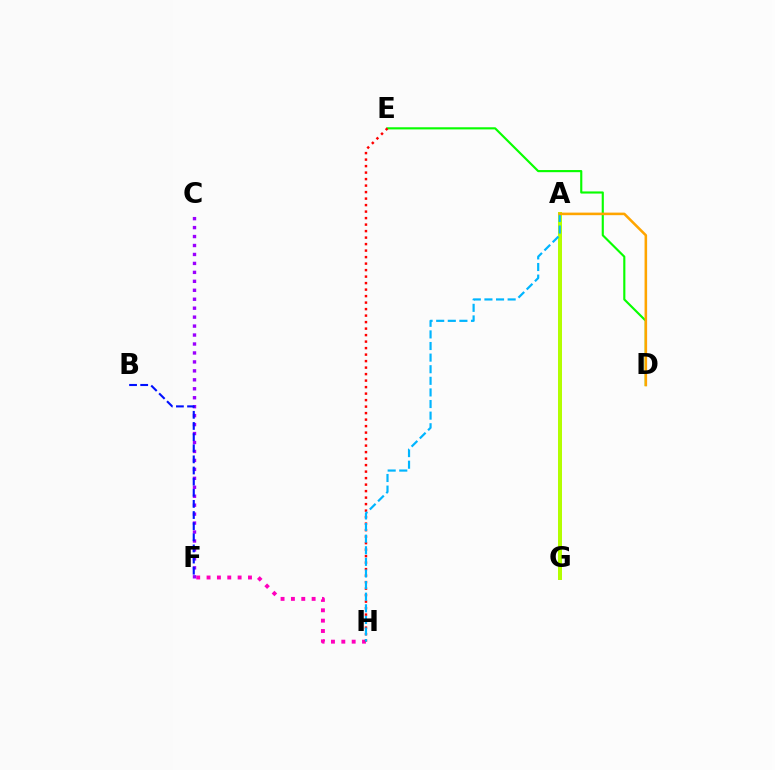{('A', 'G'): [{'color': '#00ff9d', 'line_style': 'dotted', 'thickness': 1.95}, {'color': '#b3ff00', 'line_style': 'solid', 'thickness': 2.87}], ('F', 'H'): [{'color': '#ff00bd', 'line_style': 'dotted', 'thickness': 2.81}], ('C', 'F'): [{'color': '#9b00ff', 'line_style': 'dotted', 'thickness': 2.43}], ('D', 'E'): [{'color': '#08ff00', 'line_style': 'solid', 'thickness': 1.54}], ('E', 'H'): [{'color': '#ff0000', 'line_style': 'dotted', 'thickness': 1.77}], ('A', 'H'): [{'color': '#00b5ff', 'line_style': 'dashed', 'thickness': 1.58}], ('B', 'F'): [{'color': '#0010ff', 'line_style': 'dashed', 'thickness': 1.51}], ('A', 'D'): [{'color': '#ffa500', 'line_style': 'solid', 'thickness': 1.85}]}